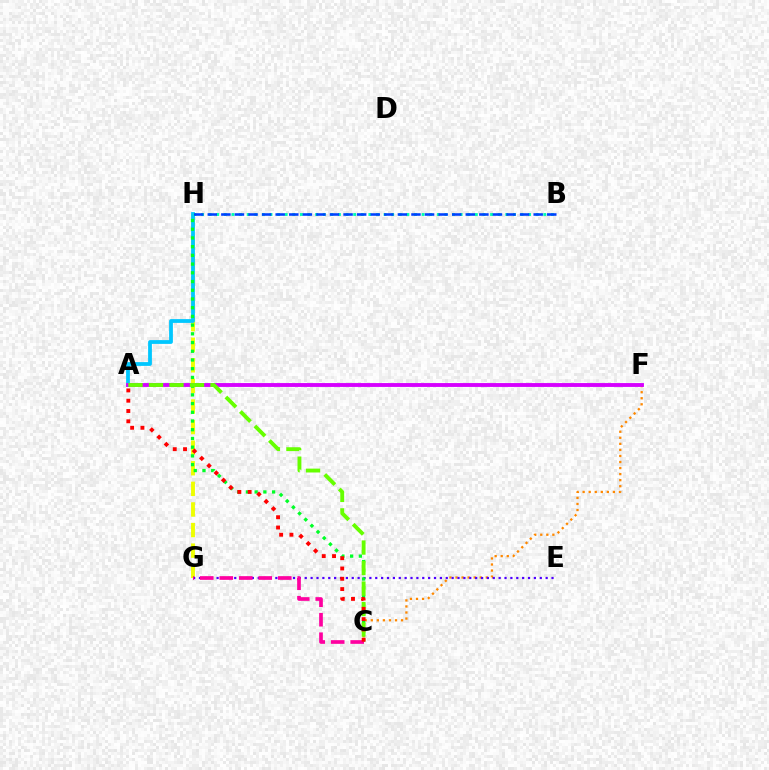{('G', 'H'): [{'color': '#eeff00', 'line_style': 'dashed', 'thickness': 2.8}], ('A', 'H'): [{'color': '#00c7ff', 'line_style': 'solid', 'thickness': 2.72}], ('C', 'F'): [{'color': '#ff8800', 'line_style': 'dotted', 'thickness': 1.64}], ('E', 'G'): [{'color': '#4f00ff', 'line_style': 'dotted', 'thickness': 1.6}], ('B', 'H'): [{'color': '#00ffaf', 'line_style': 'dotted', 'thickness': 2.07}, {'color': '#003fff', 'line_style': 'dashed', 'thickness': 1.84}], ('A', 'F'): [{'color': '#d600ff', 'line_style': 'solid', 'thickness': 2.78}], ('C', 'H'): [{'color': '#00ff27', 'line_style': 'dotted', 'thickness': 2.37}], ('A', 'C'): [{'color': '#66ff00', 'line_style': 'dashed', 'thickness': 2.79}, {'color': '#ff0000', 'line_style': 'dotted', 'thickness': 2.8}], ('C', 'G'): [{'color': '#ff00a0', 'line_style': 'dashed', 'thickness': 2.65}]}